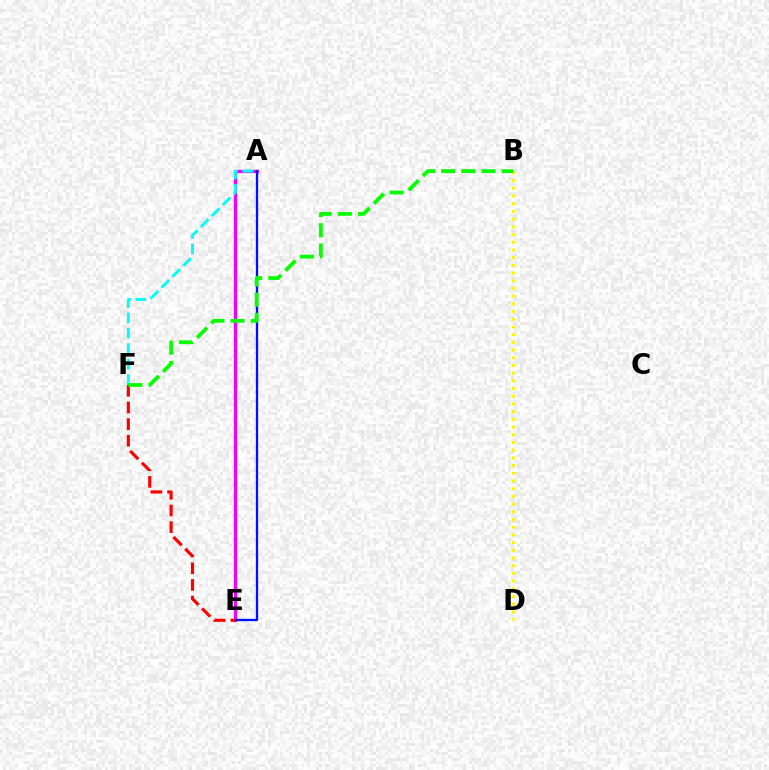{('A', 'E'): [{'color': '#ee00ff', 'line_style': 'solid', 'thickness': 2.33}, {'color': '#0010ff', 'line_style': 'solid', 'thickness': 1.65}], ('B', 'D'): [{'color': '#fcf500', 'line_style': 'dotted', 'thickness': 2.09}], ('E', 'F'): [{'color': '#ff0000', 'line_style': 'dashed', 'thickness': 2.26}], ('A', 'F'): [{'color': '#00fff6', 'line_style': 'dashed', 'thickness': 2.1}], ('B', 'F'): [{'color': '#08ff00', 'line_style': 'dashed', 'thickness': 2.74}]}